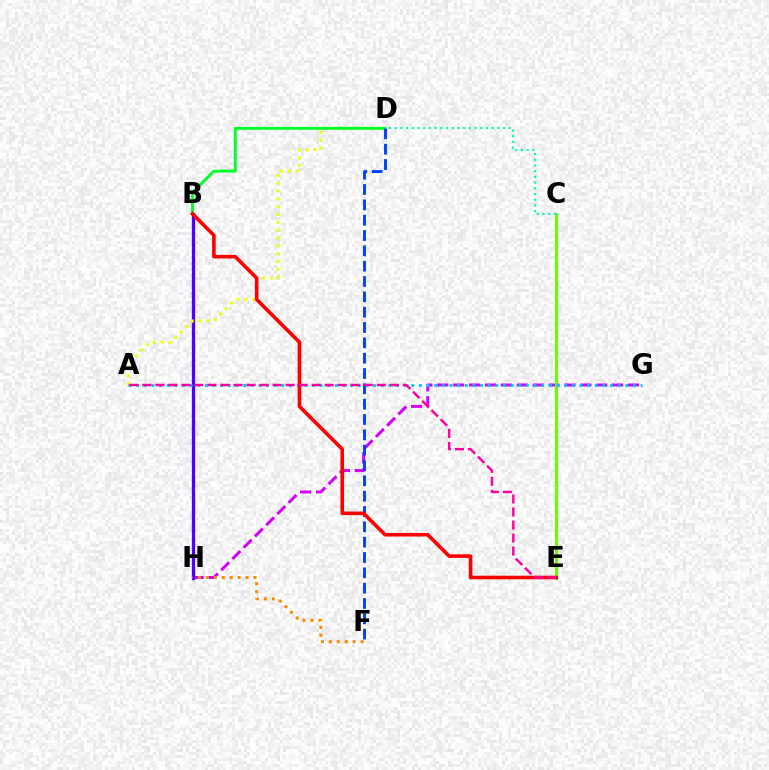{('G', 'H'): [{'color': '#d600ff', 'line_style': 'dashed', 'thickness': 2.16}], ('C', 'E'): [{'color': '#66ff00', 'line_style': 'solid', 'thickness': 2.19}], ('B', 'H'): [{'color': '#4f00ff', 'line_style': 'solid', 'thickness': 2.39}], ('F', 'H'): [{'color': '#ff8800', 'line_style': 'dotted', 'thickness': 2.16}], ('A', 'D'): [{'color': '#eeff00', 'line_style': 'dotted', 'thickness': 2.12}], ('B', 'D'): [{'color': '#00ff27', 'line_style': 'solid', 'thickness': 2.08}], ('D', 'F'): [{'color': '#003fff', 'line_style': 'dashed', 'thickness': 2.08}], ('C', 'D'): [{'color': '#00ffaf', 'line_style': 'dotted', 'thickness': 1.55}], ('A', 'G'): [{'color': '#00c7ff', 'line_style': 'dotted', 'thickness': 2.08}], ('B', 'E'): [{'color': '#ff0000', 'line_style': 'solid', 'thickness': 2.59}], ('A', 'E'): [{'color': '#ff00a0', 'line_style': 'dashed', 'thickness': 1.77}]}